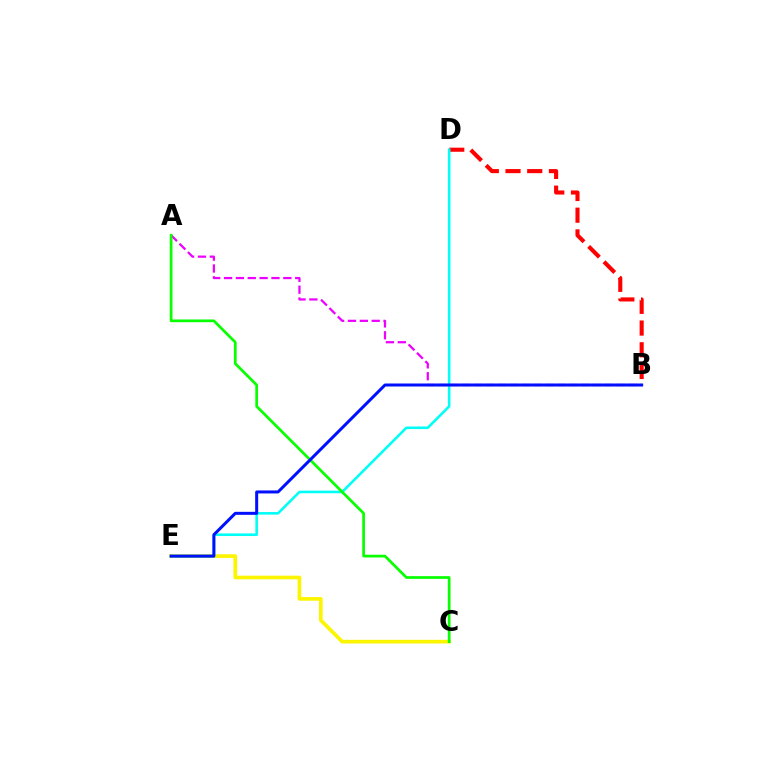{('B', 'D'): [{'color': '#ff0000', 'line_style': 'dashed', 'thickness': 2.95}], ('A', 'B'): [{'color': '#ee00ff', 'line_style': 'dashed', 'thickness': 1.61}], ('C', 'E'): [{'color': '#fcf500', 'line_style': 'solid', 'thickness': 2.64}], ('D', 'E'): [{'color': '#00fff6', 'line_style': 'solid', 'thickness': 1.87}], ('A', 'C'): [{'color': '#08ff00', 'line_style': 'solid', 'thickness': 1.96}], ('B', 'E'): [{'color': '#0010ff', 'line_style': 'solid', 'thickness': 2.16}]}